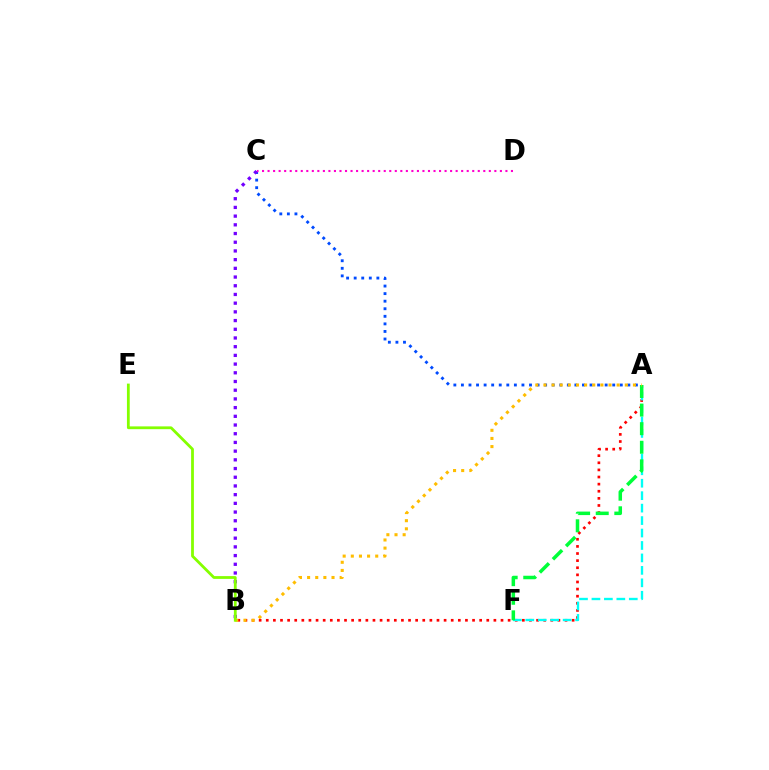{('A', 'B'): [{'color': '#ff0000', 'line_style': 'dotted', 'thickness': 1.93}, {'color': '#ffbd00', 'line_style': 'dotted', 'thickness': 2.21}], ('A', 'F'): [{'color': '#00fff6', 'line_style': 'dashed', 'thickness': 1.69}, {'color': '#00ff39', 'line_style': 'dashed', 'thickness': 2.53}], ('A', 'C'): [{'color': '#004bff', 'line_style': 'dotted', 'thickness': 2.06}], ('B', 'C'): [{'color': '#7200ff', 'line_style': 'dotted', 'thickness': 2.36}], ('B', 'E'): [{'color': '#84ff00', 'line_style': 'solid', 'thickness': 2.01}], ('C', 'D'): [{'color': '#ff00cf', 'line_style': 'dotted', 'thickness': 1.5}]}